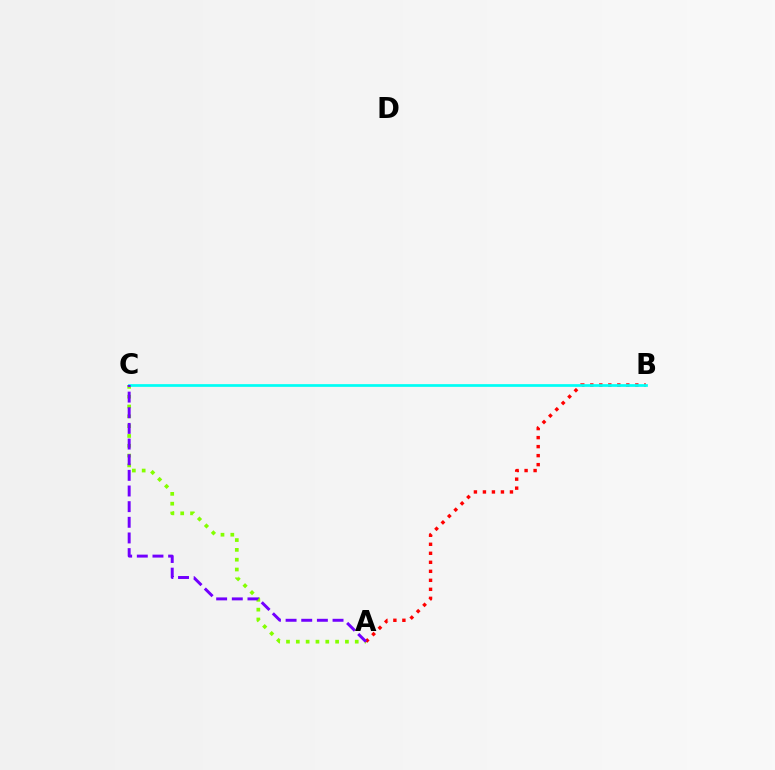{('A', 'B'): [{'color': '#ff0000', 'line_style': 'dotted', 'thickness': 2.45}], ('A', 'C'): [{'color': '#84ff00', 'line_style': 'dotted', 'thickness': 2.67}, {'color': '#7200ff', 'line_style': 'dashed', 'thickness': 2.13}], ('B', 'C'): [{'color': '#00fff6', 'line_style': 'solid', 'thickness': 1.96}]}